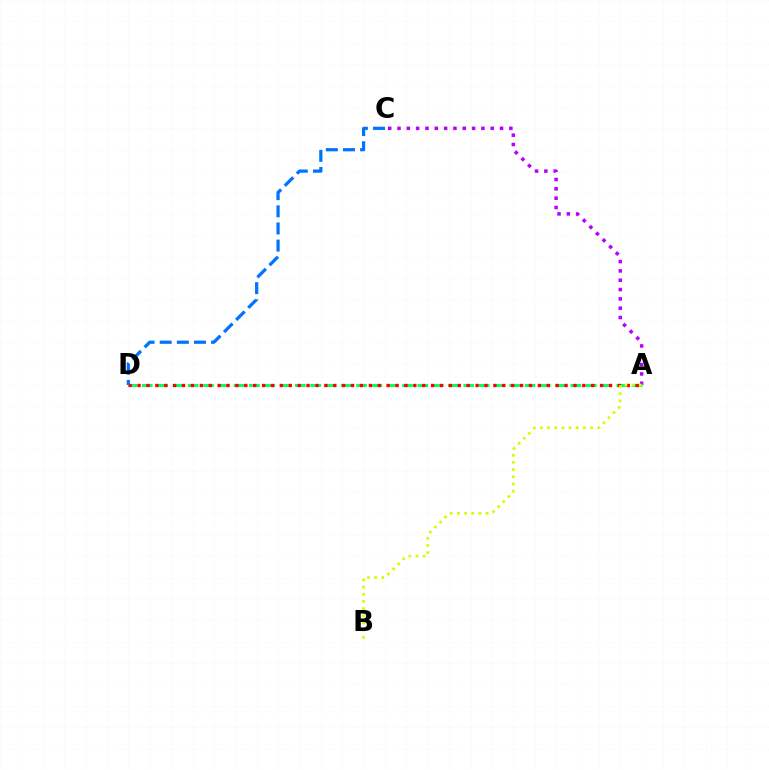{('A', 'C'): [{'color': '#b900ff', 'line_style': 'dotted', 'thickness': 2.53}], ('A', 'D'): [{'color': '#00ff5c', 'line_style': 'dashed', 'thickness': 2.08}, {'color': '#ff0000', 'line_style': 'dotted', 'thickness': 2.42}], ('C', 'D'): [{'color': '#0074ff', 'line_style': 'dashed', 'thickness': 2.33}], ('A', 'B'): [{'color': '#d1ff00', 'line_style': 'dotted', 'thickness': 1.95}]}